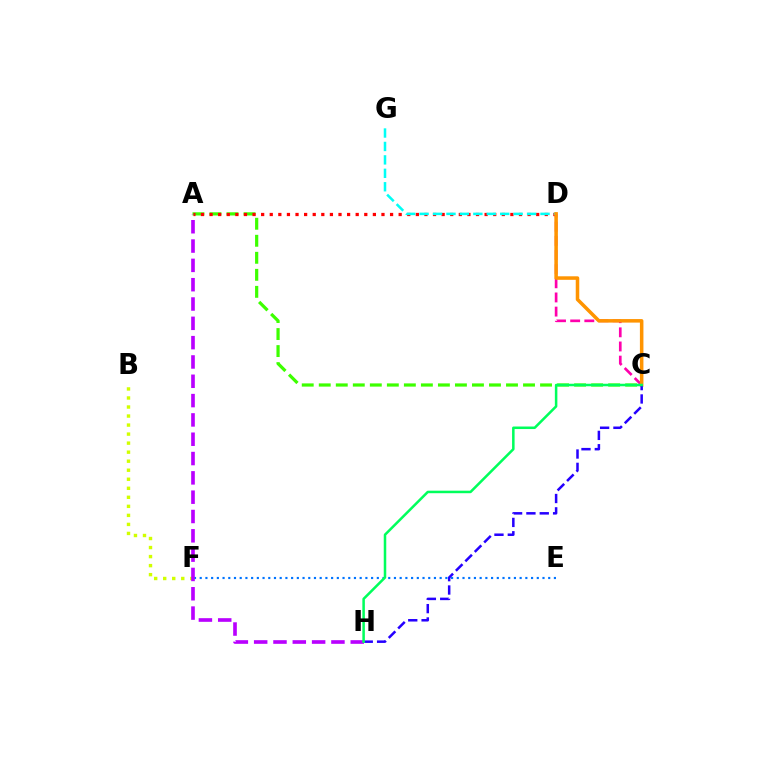{('A', 'C'): [{'color': '#3dff00', 'line_style': 'dashed', 'thickness': 2.31}], ('B', 'F'): [{'color': '#d1ff00', 'line_style': 'dotted', 'thickness': 2.45}], ('A', 'D'): [{'color': '#ff0000', 'line_style': 'dotted', 'thickness': 2.34}], ('C', 'D'): [{'color': '#ff00ac', 'line_style': 'dashed', 'thickness': 1.92}, {'color': '#ff9400', 'line_style': 'solid', 'thickness': 2.54}], ('D', 'G'): [{'color': '#00fff6', 'line_style': 'dashed', 'thickness': 1.82}], ('C', 'H'): [{'color': '#2500ff', 'line_style': 'dashed', 'thickness': 1.81}, {'color': '#00ff5c', 'line_style': 'solid', 'thickness': 1.82}], ('E', 'F'): [{'color': '#0074ff', 'line_style': 'dotted', 'thickness': 1.55}], ('A', 'H'): [{'color': '#b900ff', 'line_style': 'dashed', 'thickness': 2.62}]}